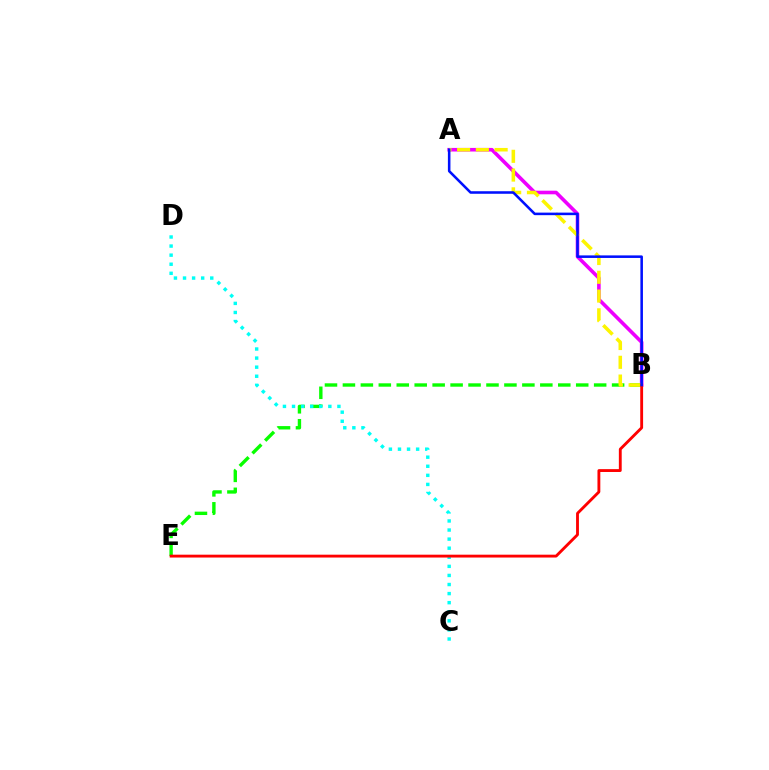{('A', 'B'): [{'color': '#ee00ff', 'line_style': 'solid', 'thickness': 2.59}, {'color': '#fcf500', 'line_style': 'dashed', 'thickness': 2.55}, {'color': '#0010ff', 'line_style': 'solid', 'thickness': 1.84}], ('B', 'E'): [{'color': '#08ff00', 'line_style': 'dashed', 'thickness': 2.44}, {'color': '#ff0000', 'line_style': 'solid', 'thickness': 2.06}], ('C', 'D'): [{'color': '#00fff6', 'line_style': 'dotted', 'thickness': 2.47}]}